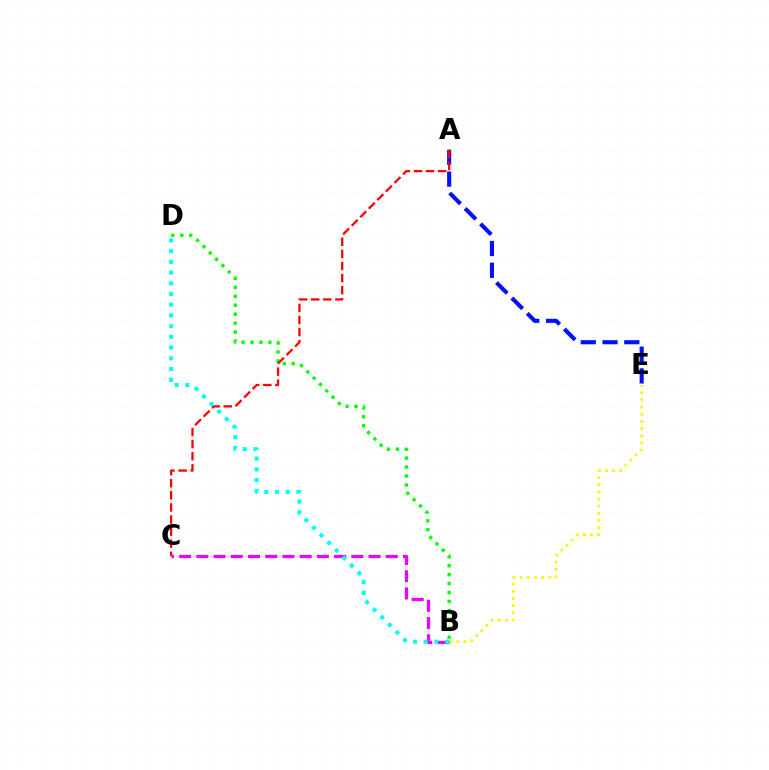{('A', 'E'): [{'color': '#0010ff', 'line_style': 'dashed', 'thickness': 2.96}], ('B', 'E'): [{'color': '#fcf500', 'line_style': 'dotted', 'thickness': 1.95}], ('B', 'D'): [{'color': '#08ff00', 'line_style': 'dotted', 'thickness': 2.43}, {'color': '#00fff6', 'line_style': 'dotted', 'thickness': 2.91}], ('B', 'C'): [{'color': '#ee00ff', 'line_style': 'dashed', 'thickness': 2.34}], ('A', 'C'): [{'color': '#ff0000', 'line_style': 'dashed', 'thickness': 1.64}]}